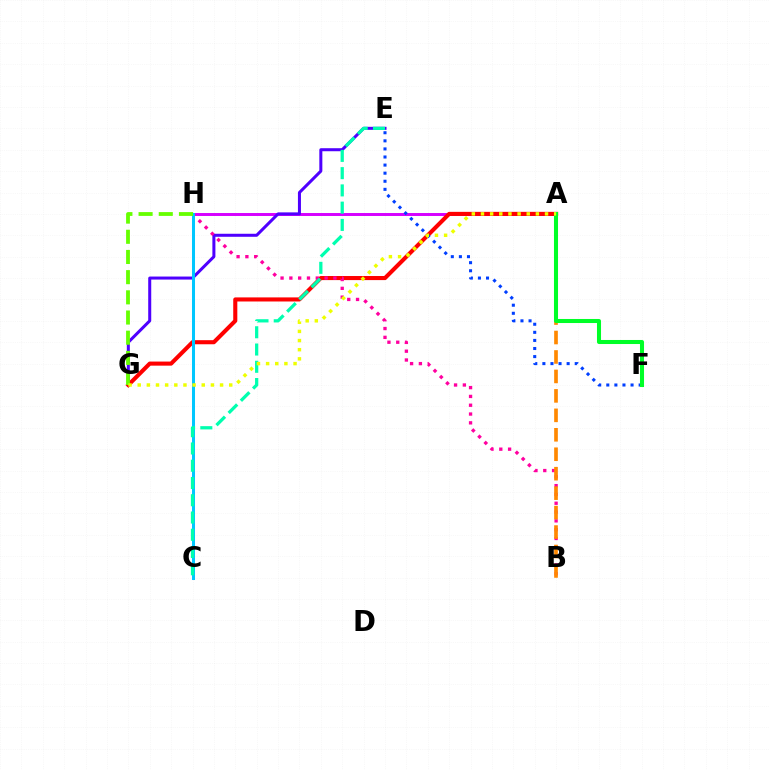{('A', 'H'): [{'color': '#d600ff', 'line_style': 'solid', 'thickness': 2.13}], ('E', 'G'): [{'color': '#4f00ff', 'line_style': 'solid', 'thickness': 2.18}], ('A', 'G'): [{'color': '#ff0000', 'line_style': 'solid', 'thickness': 2.94}, {'color': '#eeff00', 'line_style': 'dotted', 'thickness': 2.49}], ('B', 'H'): [{'color': '#ff00a0', 'line_style': 'dotted', 'thickness': 2.39}], ('C', 'H'): [{'color': '#00c7ff', 'line_style': 'solid', 'thickness': 2.18}], ('A', 'B'): [{'color': '#ff8800', 'line_style': 'dashed', 'thickness': 2.64}], ('G', 'H'): [{'color': '#66ff00', 'line_style': 'dashed', 'thickness': 2.74}], ('C', 'E'): [{'color': '#00ffaf', 'line_style': 'dashed', 'thickness': 2.34}], ('E', 'F'): [{'color': '#003fff', 'line_style': 'dotted', 'thickness': 2.2}], ('A', 'F'): [{'color': '#00ff27', 'line_style': 'solid', 'thickness': 2.92}]}